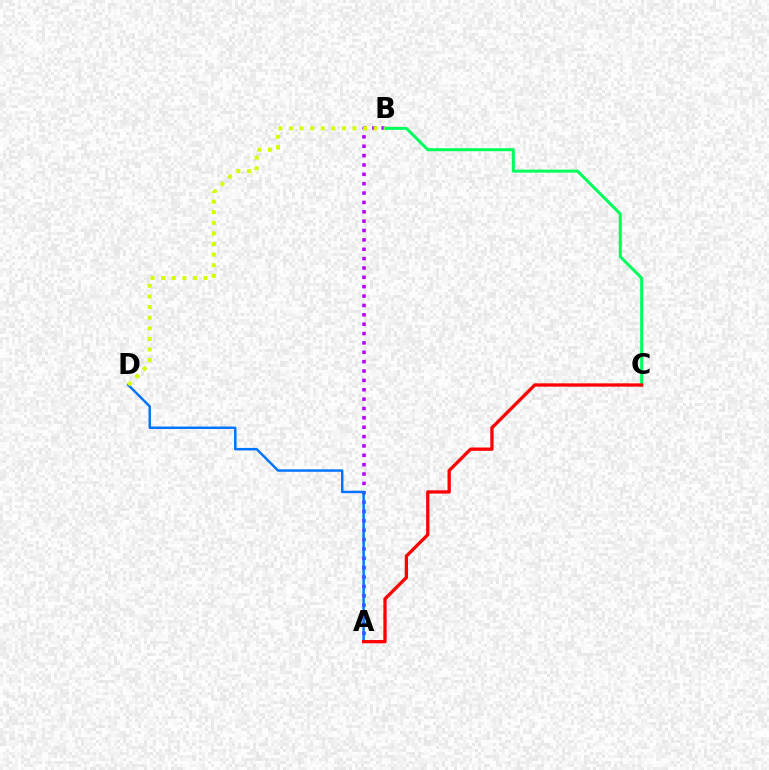{('A', 'B'): [{'color': '#b900ff', 'line_style': 'dotted', 'thickness': 2.54}], ('B', 'C'): [{'color': '#00ff5c', 'line_style': 'solid', 'thickness': 2.17}], ('A', 'D'): [{'color': '#0074ff', 'line_style': 'solid', 'thickness': 1.76}], ('A', 'C'): [{'color': '#ff0000', 'line_style': 'solid', 'thickness': 2.37}], ('B', 'D'): [{'color': '#d1ff00', 'line_style': 'dotted', 'thickness': 2.88}]}